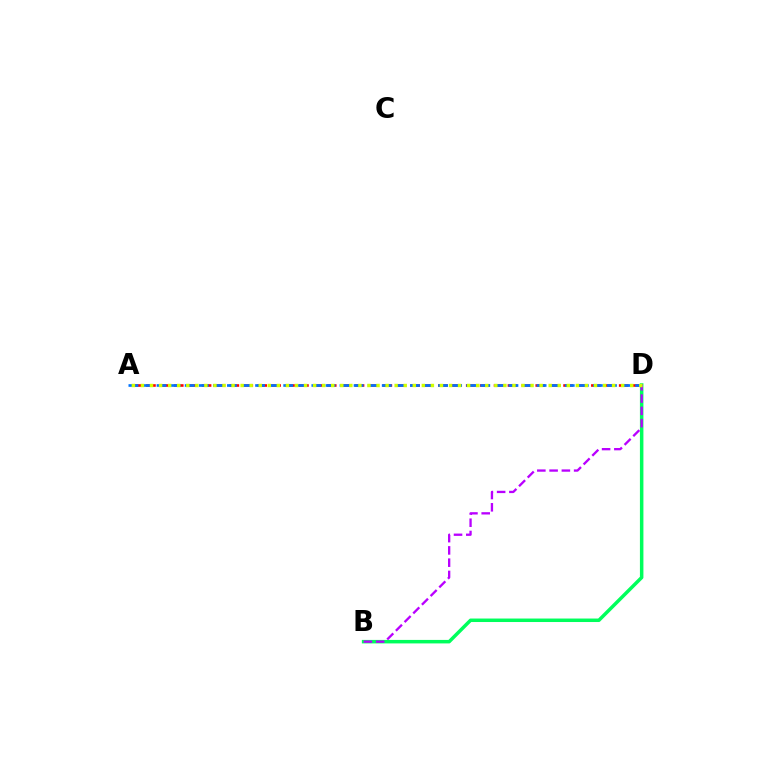{('B', 'D'): [{'color': '#00ff5c', 'line_style': 'solid', 'thickness': 2.52}, {'color': '#b900ff', 'line_style': 'dashed', 'thickness': 1.67}], ('A', 'D'): [{'color': '#ff0000', 'line_style': 'dashed', 'thickness': 1.89}, {'color': '#0074ff', 'line_style': 'dashed', 'thickness': 1.91}, {'color': '#d1ff00', 'line_style': 'dotted', 'thickness': 2.46}]}